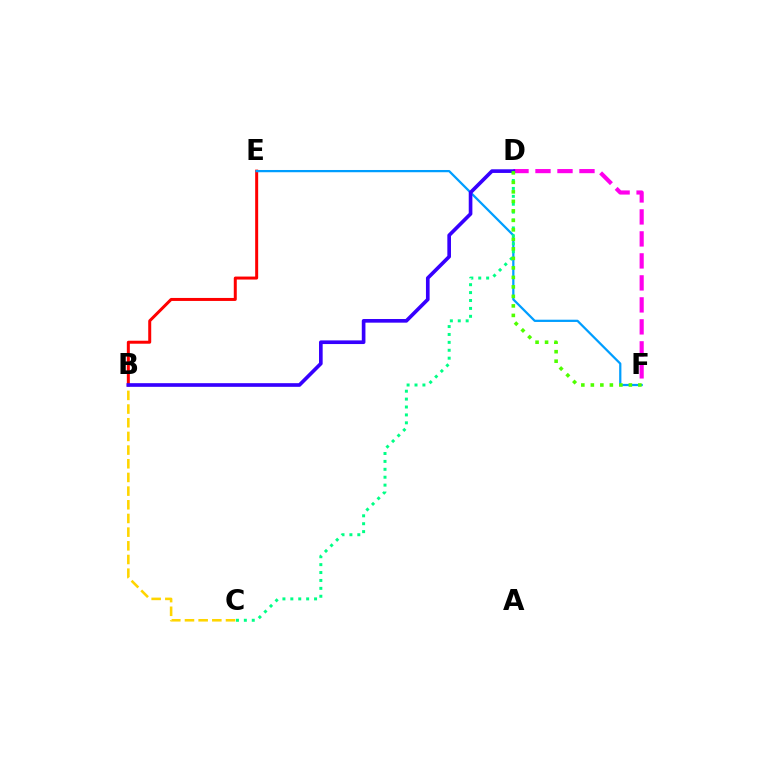{('B', 'E'): [{'color': '#ff0000', 'line_style': 'solid', 'thickness': 2.15}], ('E', 'F'): [{'color': '#009eff', 'line_style': 'solid', 'thickness': 1.61}], ('C', 'D'): [{'color': '#00ff86', 'line_style': 'dotted', 'thickness': 2.15}], ('D', 'F'): [{'color': '#ff00ed', 'line_style': 'dashed', 'thickness': 2.99}, {'color': '#4fff00', 'line_style': 'dotted', 'thickness': 2.58}], ('B', 'C'): [{'color': '#ffd500', 'line_style': 'dashed', 'thickness': 1.86}], ('B', 'D'): [{'color': '#3700ff', 'line_style': 'solid', 'thickness': 2.63}]}